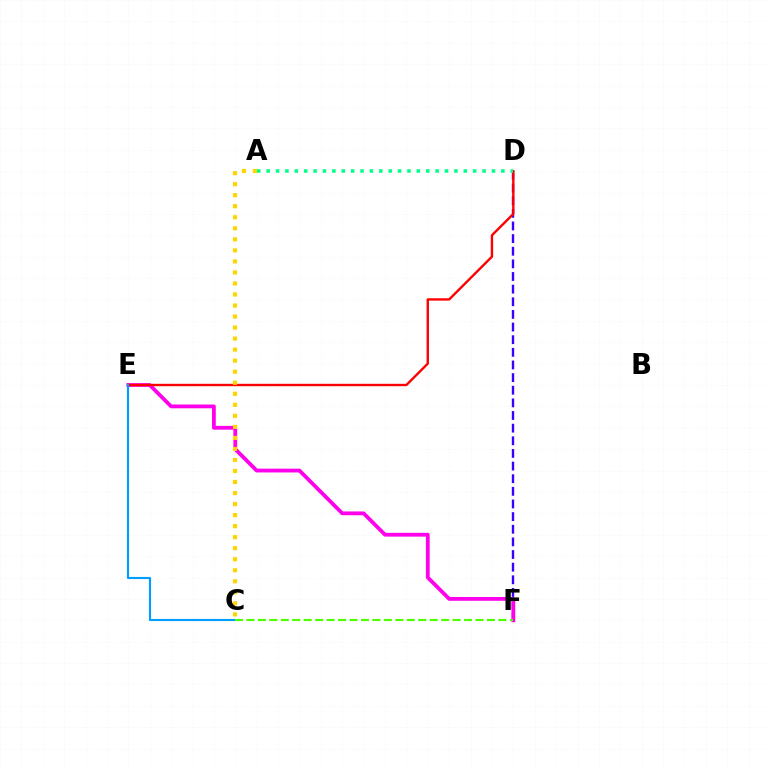{('D', 'F'): [{'color': '#3700ff', 'line_style': 'dashed', 'thickness': 1.72}], ('E', 'F'): [{'color': '#ff00ed', 'line_style': 'solid', 'thickness': 2.73}], ('D', 'E'): [{'color': '#ff0000', 'line_style': 'solid', 'thickness': 1.71}], ('C', 'E'): [{'color': '#009eff', 'line_style': 'solid', 'thickness': 1.53}], ('C', 'F'): [{'color': '#4fff00', 'line_style': 'dashed', 'thickness': 1.56}], ('A', 'D'): [{'color': '#00ff86', 'line_style': 'dotted', 'thickness': 2.55}], ('A', 'C'): [{'color': '#ffd500', 'line_style': 'dotted', 'thickness': 3.0}]}